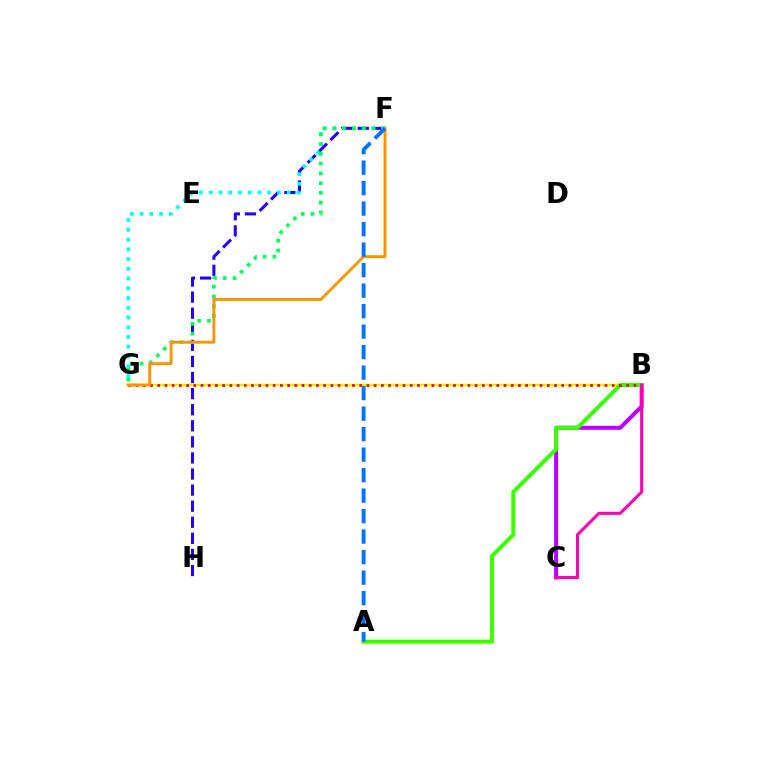{('F', 'H'): [{'color': '#2500ff', 'line_style': 'dashed', 'thickness': 2.18}], ('B', 'G'): [{'color': '#d1ff00', 'line_style': 'solid', 'thickness': 1.74}, {'color': '#ff0000', 'line_style': 'dotted', 'thickness': 1.96}], ('B', 'C'): [{'color': '#b900ff', 'line_style': 'solid', 'thickness': 2.88}, {'color': '#ff00ac', 'line_style': 'solid', 'thickness': 2.2}], ('F', 'G'): [{'color': '#00fff6', 'line_style': 'dotted', 'thickness': 2.65}, {'color': '#00ff5c', 'line_style': 'dotted', 'thickness': 2.65}, {'color': '#ff9400', 'line_style': 'solid', 'thickness': 2.1}], ('A', 'B'): [{'color': '#3dff00', 'line_style': 'solid', 'thickness': 2.91}], ('A', 'F'): [{'color': '#0074ff', 'line_style': 'dashed', 'thickness': 2.78}]}